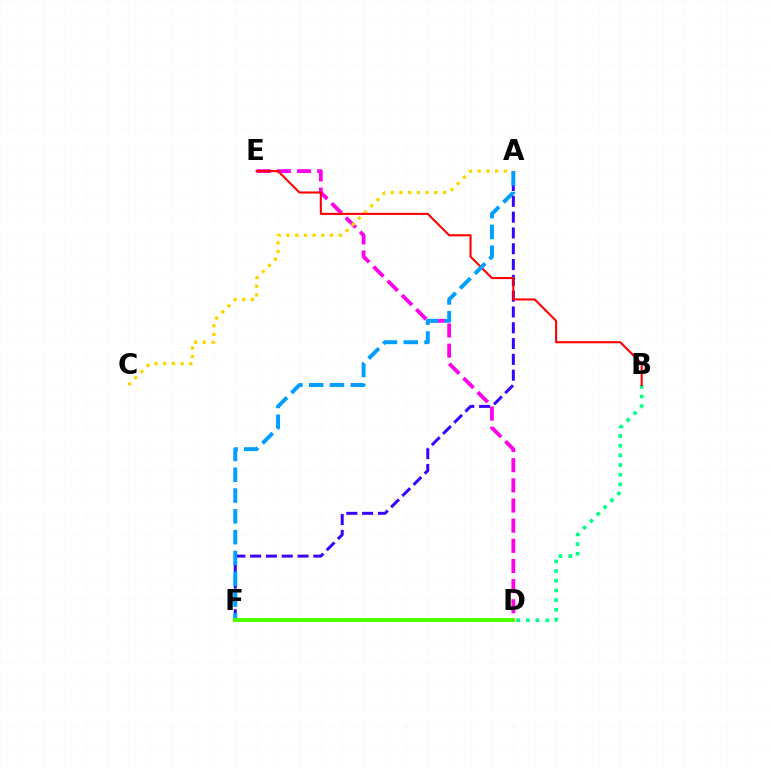{('D', 'E'): [{'color': '#ff00ed', 'line_style': 'dashed', 'thickness': 2.74}], ('A', 'F'): [{'color': '#3700ff', 'line_style': 'dashed', 'thickness': 2.15}, {'color': '#009eff', 'line_style': 'dashed', 'thickness': 2.83}], ('A', 'C'): [{'color': '#ffd500', 'line_style': 'dotted', 'thickness': 2.37}], ('B', 'D'): [{'color': '#00ff86', 'line_style': 'dotted', 'thickness': 2.63}], ('B', 'E'): [{'color': '#ff0000', 'line_style': 'solid', 'thickness': 1.5}], ('D', 'F'): [{'color': '#4fff00', 'line_style': 'solid', 'thickness': 2.91}]}